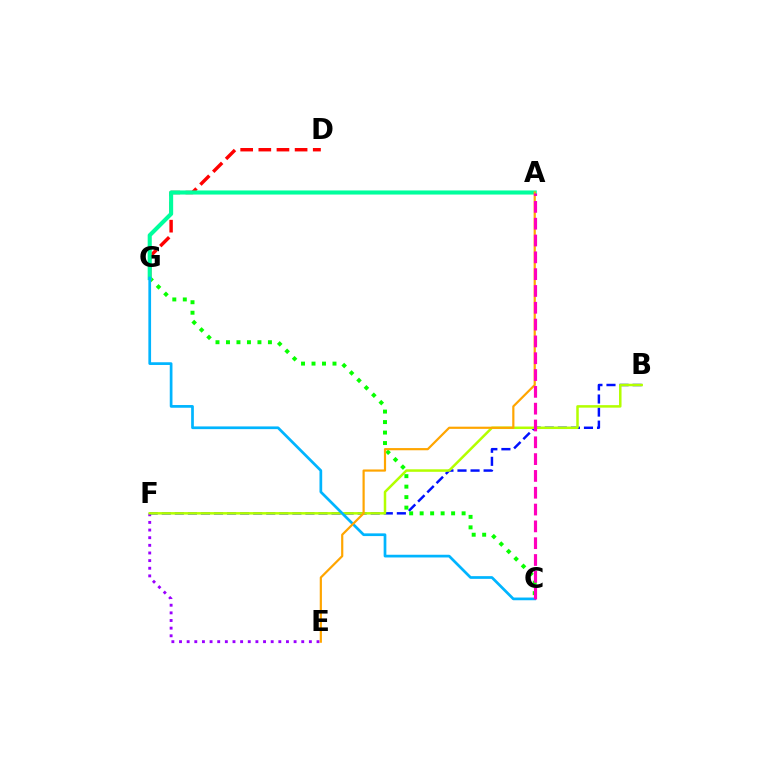{('E', 'F'): [{'color': '#9b00ff', 'line_style': 'dotted', 'thickness': 2.08}], ('B', 'F'): [{'color': '#0010ff', 'line_style': 'dashed', 'thickness': 1.77}, {'color': '#b3ff00', 'line_style': 'solid', 'thickness': 1.81}], ('D', 'G'): [{'color': '#ff0000', 'line_style': 'dashed', 'thickness': 2.46}], ('C', 'G'): [{'color': '#08ff00', 'line_style': 'dotted', 'thickness': 2.85}, {'color': '#00b5ff', 'line_style': 'solid', 'thickness': 1.95}], ('A', 'G'): [{'color': '#00ff9d', 'line_style': 'solid', 'thickness': 2.95}], ('A', 'E'): [{'color': '#ffa500', 'line_style': 'solid', 'thickness': 1.58}], ('A', 'C'): [{'color': '#ff00bd', 'line_style': 'dashed', 'thickness': 2.28}]}